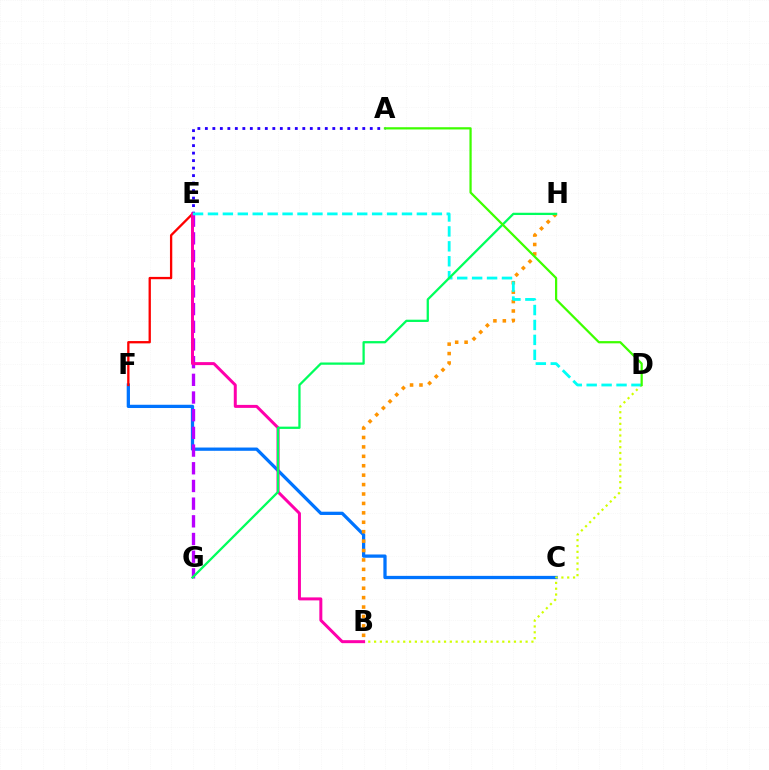{('C', 'F'): [{'color': '#0074ff', 'line_style': 'solid', 'thickness': 2.35}], ('E', 'F'): [{'color': '#ff0000', 'line_style': 'solid', 'thickness': 1.67}], ('E', 'G'): [{'color': '#b900ff', 'line_style': 'dashed', 'thickness': 2.4}], ('A', 'E'): [{'color': '#2500ff', 'line_style': 'dotted', 'thickness': 2.04}], ('B', 'D'): [{'color': '#d1ff00', 'line_style': 'dotted', 'thickness': 1.58}], ('B', 'E'): [{'color': '#ff00ac', 'line_style': 'solid', 'thickness': 2.15}], ('B', 'H'): [{'color': '#ff9400', 'line_style': 'dotted', 'thickness': 2.56}], ('D', 'E'): [{'color': '#00fff6', 'line_style': 'dashed', 'thickness': 2.03}], ('G', 'H'): [{'color': '#00ff5c', 'line_style': 'solid', 'thickness': 1.64}], ('A', 'D'): [{'color': '#3dff00', 'line_style': 'solid', 'thickness': 1.61}]}